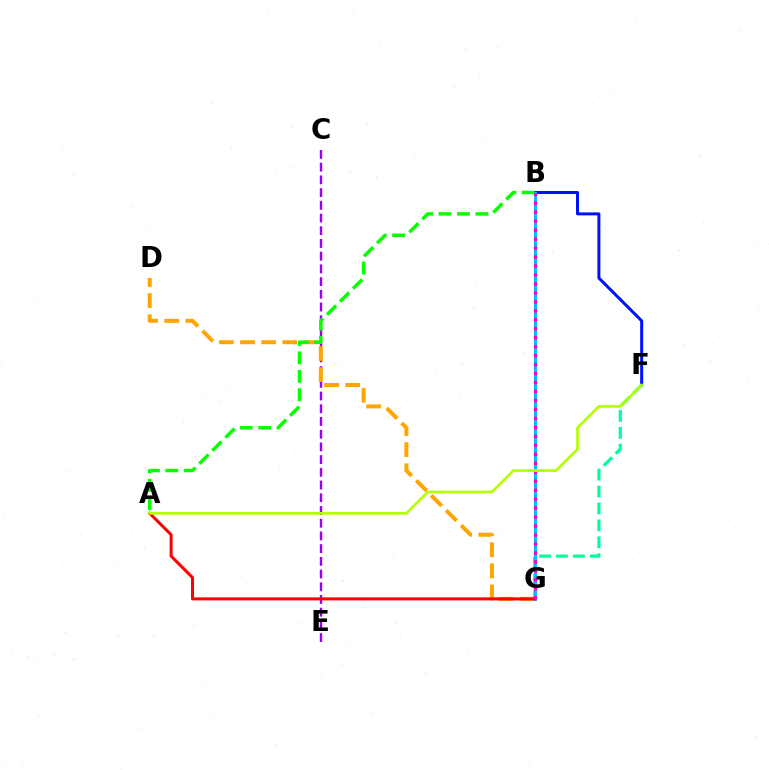{('C', 'E'): [{'color': '#9b00ff', 'line_style': 'dashed', 'thickness': 1.73}], ('B', 'F'): [{'color': '#0010ff', 'line_style': 'solid', 'thickness': 2.15}], ('D', 'G'): [{'color': '#ffa500', 'line_style': 'dashed', 'thickness': 2.87}], ('A', 'B'): [{'color': '#08ff00', 'line_style': 'dashed', 'thickness': 2.5}], ('F', 'G'): [{'color': '#00ff9d', 'line_style': 'dashed', 'thickness': 2.3}], ('B', 'G'): [{'color': '#00b5ff', 'line_style': 'solid', 'thickness': 2.12}, {'color': '#ff00bd', 'line_style': 'dotted', 'thickness': 2.44}], ('A', 'G'): [{'color': '#ff0000', 'line_style': 'solid', 'thickness': 2.17}], ('A', 'F'): [{'color': '#b3ff00', 'line_style': 'solid', 'thickness': 1.92}]}